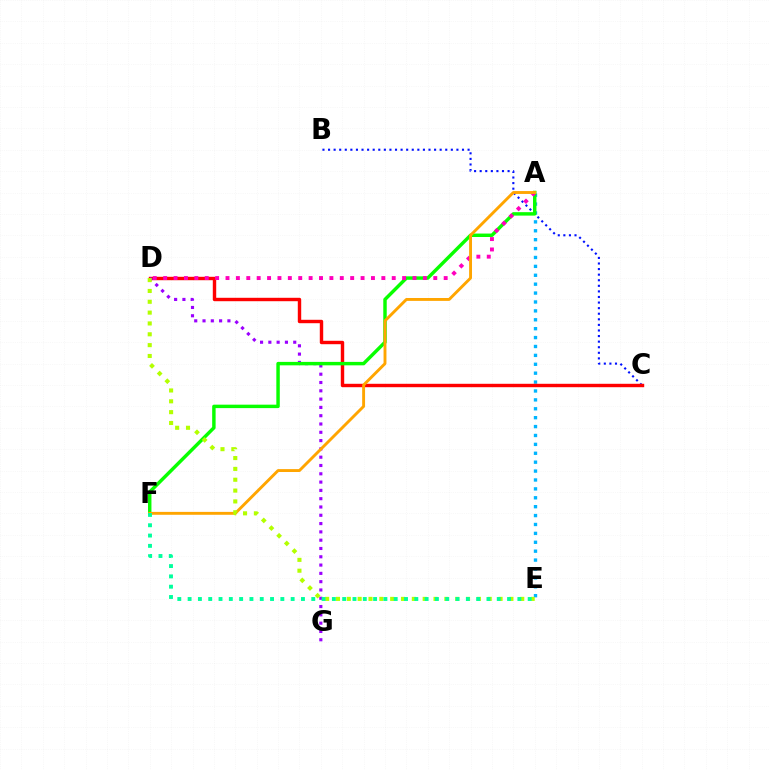{('B', 'C'): [{'color': '#0010ff', 'line_style': 'dotted', 'thickness': 1.52}], ('A', 'E'): [{'color': '#00b5ff', 'line_style': 'dotted', 'thickness': 2.42}], ('C', 'D'): [{'color': '#ff0000', 'line_style': 'solid', 'thickness': 2.46}], ('D', 'G'): [{'color': '#9b00ff', 'line_style': 'dotted', 'thickness': 2.25}], ('A', 'F'): [{'color': '#08ff00', 'line_style': 'solid', 'thickness': 2.48}, {'color': '#ffa500', 'line_style': 'solid', 'thickness': 2.08}], ('A', 'D'): [{'color': '#ff00bd', 'line_style': 'dotted', 'thickness': 2.82}], ('D', 'E'): [{'color': '#b3ff00', 'line_style': 'dotted', 'thickness': 2.94}], ('E', 'F'): [{'color': '#00ff9d', 'line_style': 'dotted', 'thickness': 2.8}]}